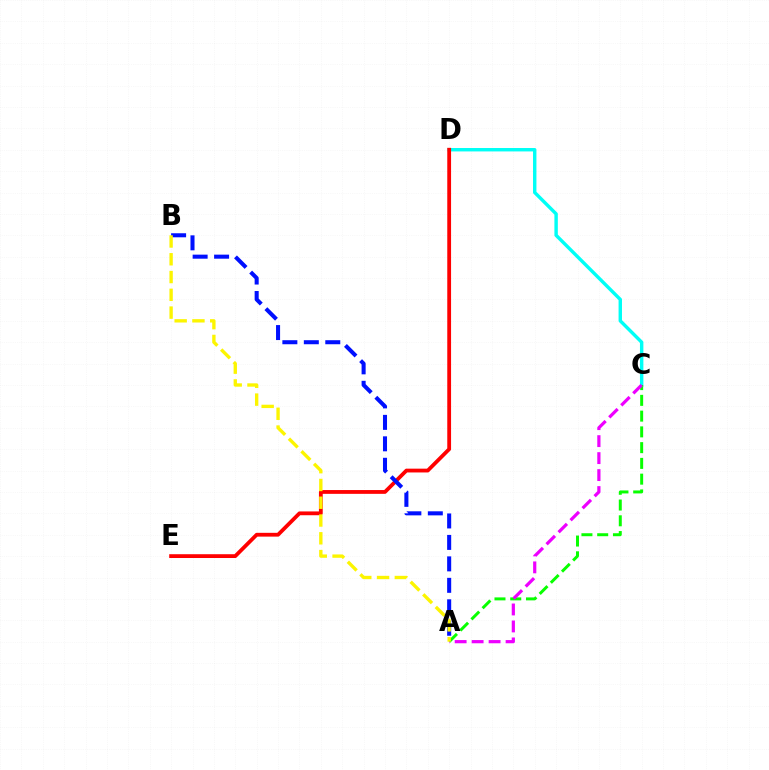{('C', 'D'): [{'color': '#00fff6', 'line_style': 'solid', 'thickness': 2.46}], ('A', 'C'): [{'color': '#08ff00', 'line_style': 'dashed', 'thickness': 2.14}, {'color': '#ee00ff', 'line_style': 'dashed', 'thickness': 2.31}], ('D', 'E'): [{'color': '#ff0000', 'line_style': 'solid', 'thickness': 2.73}], ('A', 'B'): [{'color': '#0010ff', 'line_style': 'dashed', 'thickness': 2.92}, {'color': '#fcf500', 'line_style': 'dashed', 'thickness': 2.42}]}